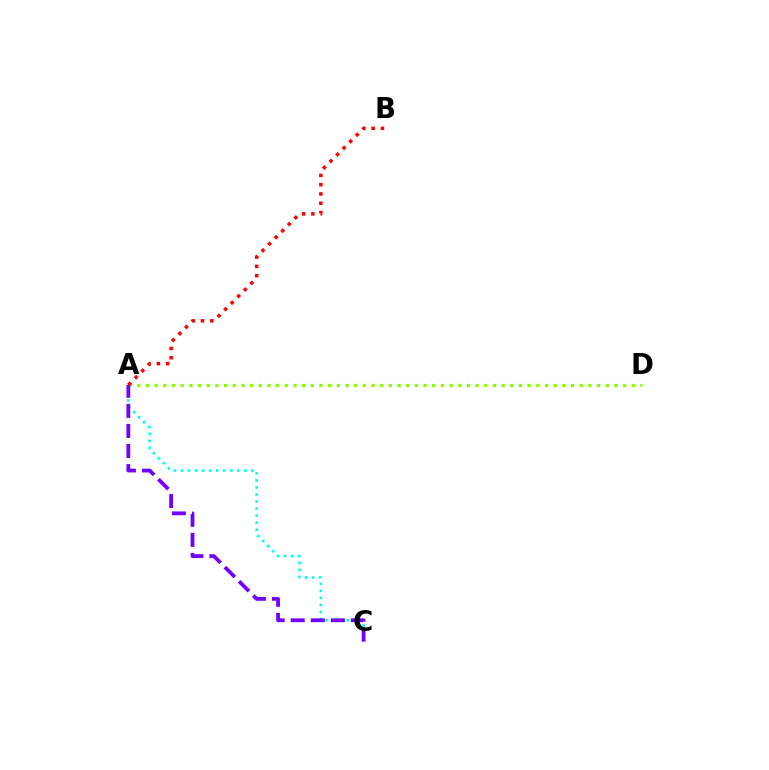{('A', 'D'): [{'color': '#84ff00', 'line_style': 'dotted', 'thickness': 2.36}], ('A', 'B'): [{'color': '#ff0000', 'line_style': 'dotted', 'thickness': 2.52}], ('A', 'C'): [{'color': '#00fff6', 'line_style': 'dotted', 'thickness': 1.91}, {'color': '#7200ff', 'line_style': 'dashed', 'thickness': 2.73}]}